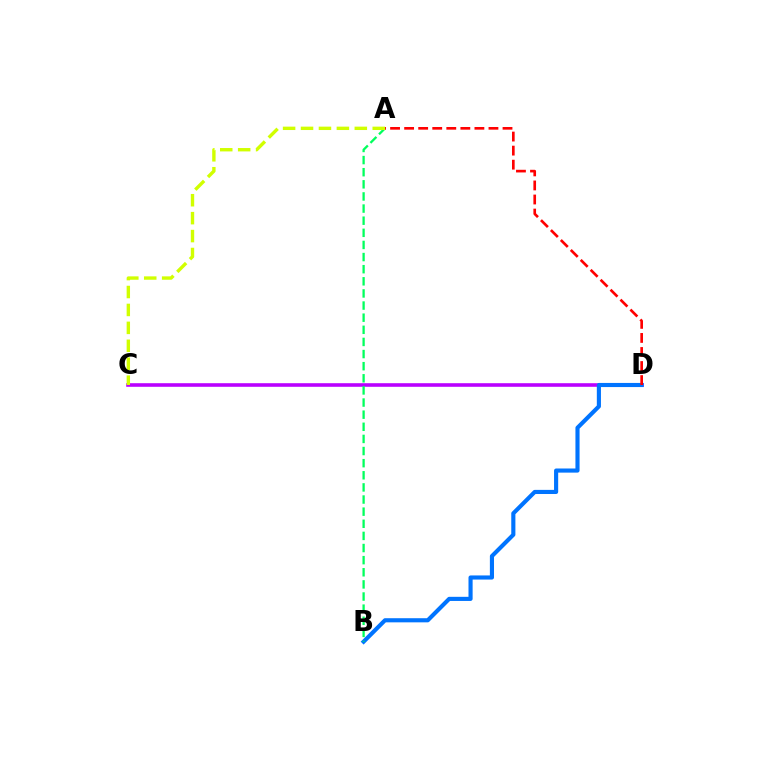{('C', 'D'): [{'color': '#b900ff', 'line_style': 'solid', 'thickness': 2.59}], ('B', 'D'): [{'color': '#0074ff', 'line_style': 'solid', 'thickness': 2.97}], ('A', 'B'): [{'color': '#00ff5c', 'line_style': 'dashed', 'thickness': 1.65}], ('A', 'D'): [{'color': '#ff0000', 'line_style': 'dashed', 'thickness': 1.91}], ('A', 'C'): [{'color': '#d1ff00', 'line_style': 'dashed', 'thickness': 2.44}]}